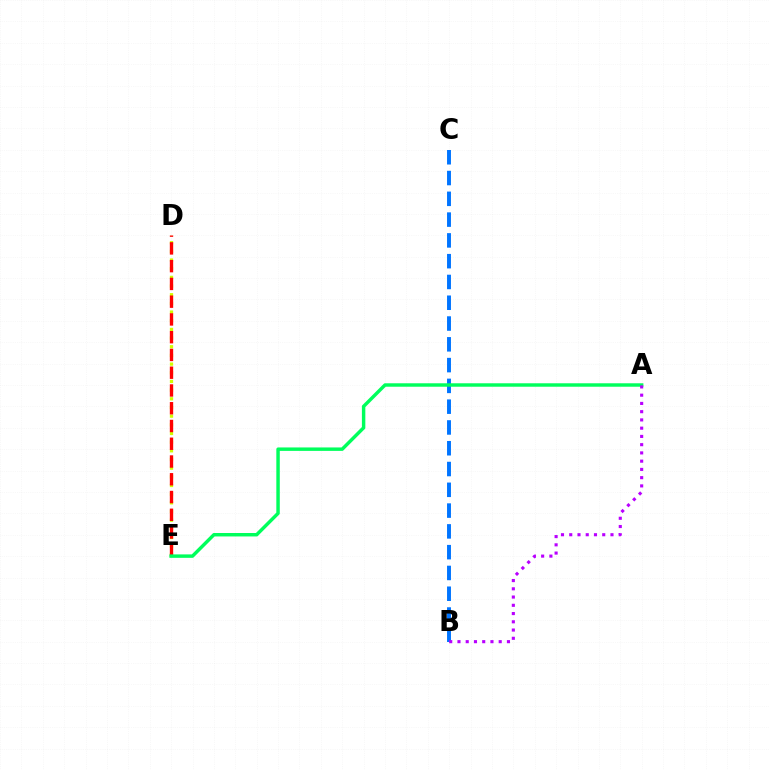{('D', 'E'): [{'color': '#d1ff00', 'line_style': 'dotted', 'thickness': 2.36}, {'color': '#ff0000', 'line_style': 'dashed', 'thickness': 2.41}], ('B', 'C'): [{'color': '#0074ff', 'line_style': 'dashed', 'thickness': 2.82}], ('A', 'E'): [{'color': '#00ff5c', 'line_style': 'solid', 'thickness': 2.48}], ('A', 'B'): [{'color': '#b900ff', 'line_style': 'dotted', 'thickness': 2.24}]}